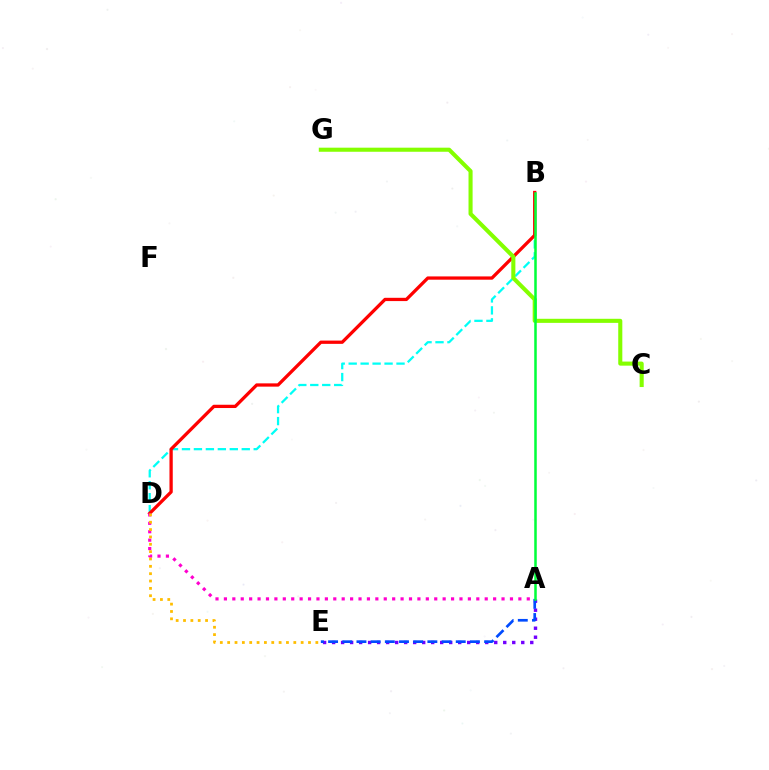{('A', 'E'): [{'color': '#7200ff', 'line_style': 'dotted', 'thickness': 2.45}, {'color': '#004bff', 'line_style': 'dashed', 'thickness': 1.93}], ('B', 'D'): [{'color': '#00fff6', 'line_style': 'dashed', 'thickness': 1.62}, {'color': '#ff0000', 'line_style': 'solid', 'thickness': 2.36}], ('A', 'D'): [{'color': '#ff00cf', 'line_style': 'dotted', 'thickness': 2.29}], ('D', 'E'): [{'color': '#ffbd00', 'line_style': 'dotted', 'thickness': 2.0}], ('C', 'G'): [{'color': '#84ff00', 'line_style': 'solid', 'thickness': 2.94}], ('A', 'B'): [{'color': '#00ff39', 'line_style': 'solid', 'thickness': 1.82}]}